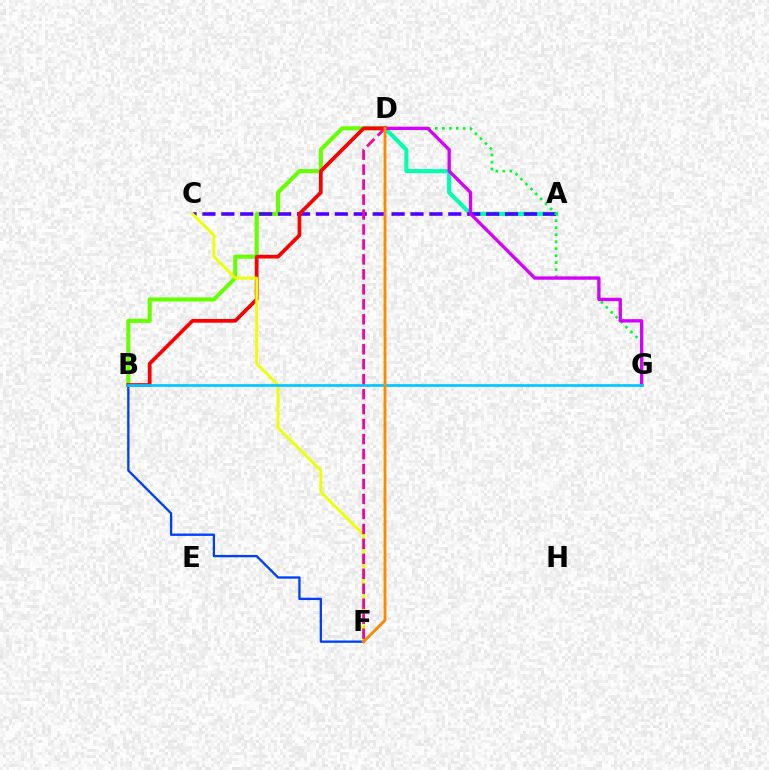{('A', 'D'): [{'color': '#00ffaf', 'line_style': 'solid', 'thickness': 2.96}], ('B', 'D'): [{'color': '#66ff00', 'line_style': 'solid', 'thickness': 2.93}, {'color': '#ff0000', 'line_style': 'solid', 'thickness': 2.67}], ('A', 'C'): [{'color': '#4f00ff', 'line_style': 'dashed', 'thickness': 2.57}], ('D', 'G'): [{'color': '#00ff27', 'line_style': 'dotted', 'thickness': 1.9}, {'color': '#d600ff', 'line_style': 'solid', 'thickness': 2.39}], ('C', 'F'): [{'color': '#eeff00', 'line_style': 'solid', 'thickness': 2.04}], ('B', 'F'): [{'color': '#003fff', 'line_style': 'solid', 'thickness': 1.67}], ('B', 'G'): [{'color': '#00c7ff', 'line_style': 'solid', 'thickness': 1.93}], ('D', 'F'): [{'color': '#ff00a0', 'line_style': 'dashed', 'thickness': 2.03}, {'color': '#ff8800', 'line_style': 'solid', 'thickness': 2.07}]}